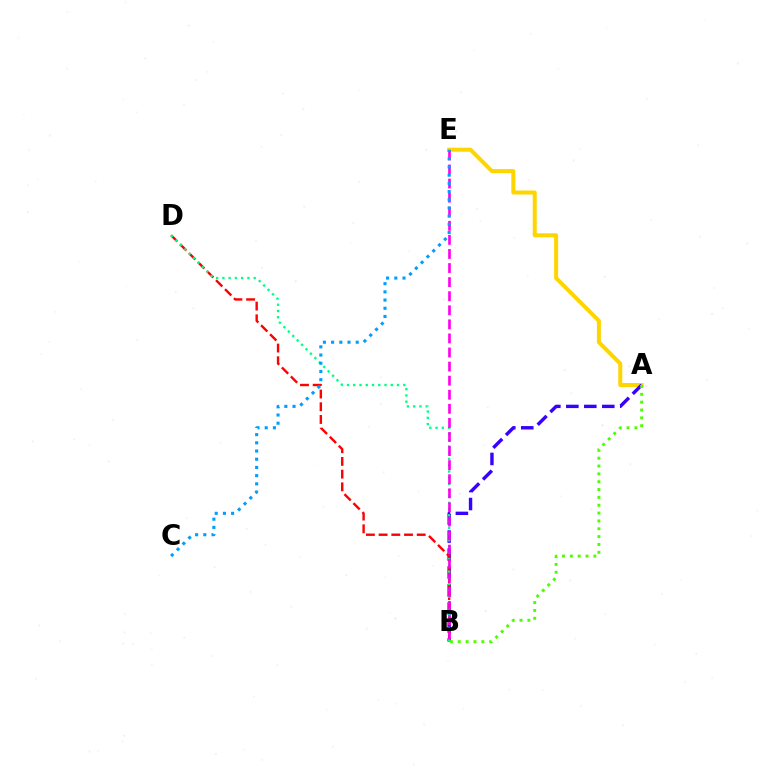{('A', 'E'): [{'color': '#ffd500', 'line_style': 'solid', 'thickness': 2.89}], ('A', 'B'): [{'color': '#3700ff', 'line_style': 'dashed', 'thickness': 2.44}, {'color': '#4fff00', 'line_style': 'dotted', 'thickness': 2.13}], ('B', 'D'): [{'color': '#ff0000', 'line_style': 'dashed', 'thickness': 1.73}, {'color': '#00ff86', 'line_style': 'dotted', 'thickness': 1.7}], ('B', 'E'): [{'color': '#ff00ed', 'line_style': 'dashed', 'thickness': 1.91}], ('C', 'E'): [{'color': '#009eff', 'line_style': 'dotted', 'thickness': 2.23}]}